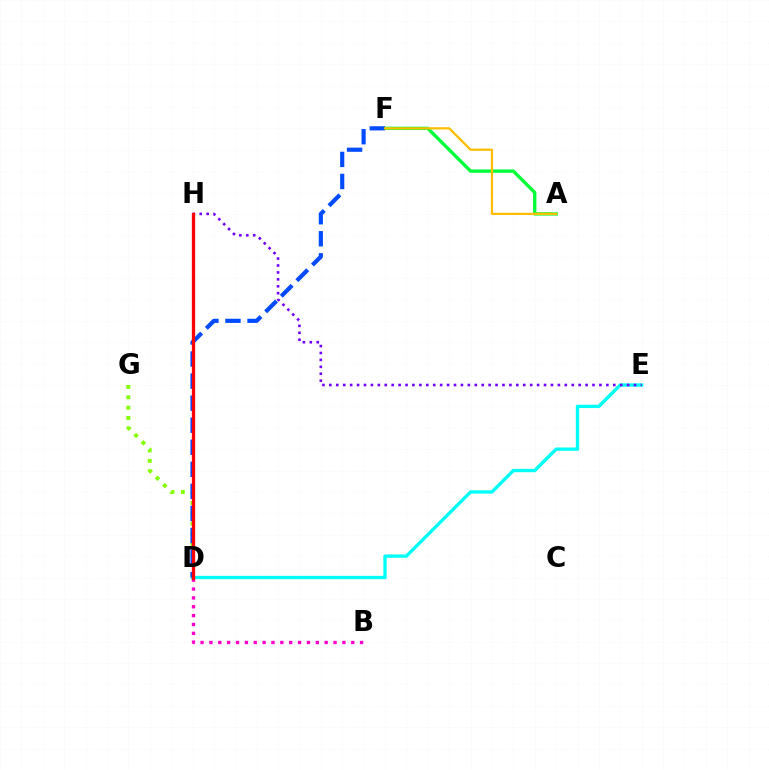{('D', 'E'): [{'color': '#00fff6', 'line_style': 'solid', 'thickness': 2.41}], ('D', 'G'): [{'color': '#84ff00', 'line_style': 'dotted', 'thickness': 2.81}], ('A', 'F'): [{'color': '#00ff39', 'line_style': 'solid', 'thickness': 2.41}, {'color': '#ffbd00', 'line_style': 'solid', 'thickness': 1.62}], ('D', 'F'): [{'color': '#004bff', 'line_style': 'dashed', 'thickness': 3.0}], ('B', 'D'): [{'color': '#ff00cf', 'line_style': 'dotted', 'thickness': 2.41}], ('E', 'H'): [{'color': '#7200ff', 'line_style': 'dotted', 'thickness': 1.88}], ('D', 'H'): [{'color': '#ff0000', 'line_style': 'solid', 'thickness': 2.36}]}